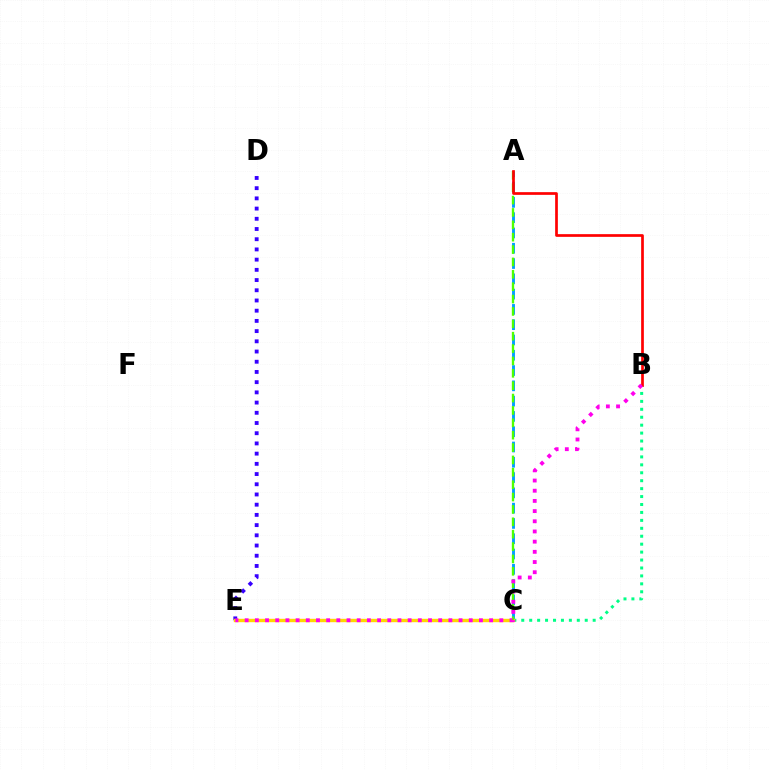{('A', 'C'): [{'color': '#009eff', 'line_style': 'dashed', 'thickness': 2.08}, {'color': '#4fff00', 'line_style': 'dashed', 'thickness': 1.68}], ('D', 'E'): [{'color': '#3700ff', 'line_style': 'dotted', 'thickness': 2.77}], ('B', 'C'): [{'color': '#00ff86', 'line_style': 'dotted', 'thickness': 2.16}], ('C', 'E'): [{'color': '#ffd500', 'line_style': 'solid', 'thickness': 2.44}], ('A', 'B'): [{'color': '#ff0000', 'line_style': 'solid', 'thickness': 1.95}], ('B', 'E'): [{'color': '#ff00ed', 'line_style': 'dotted', 'thickness': 2.77}]}